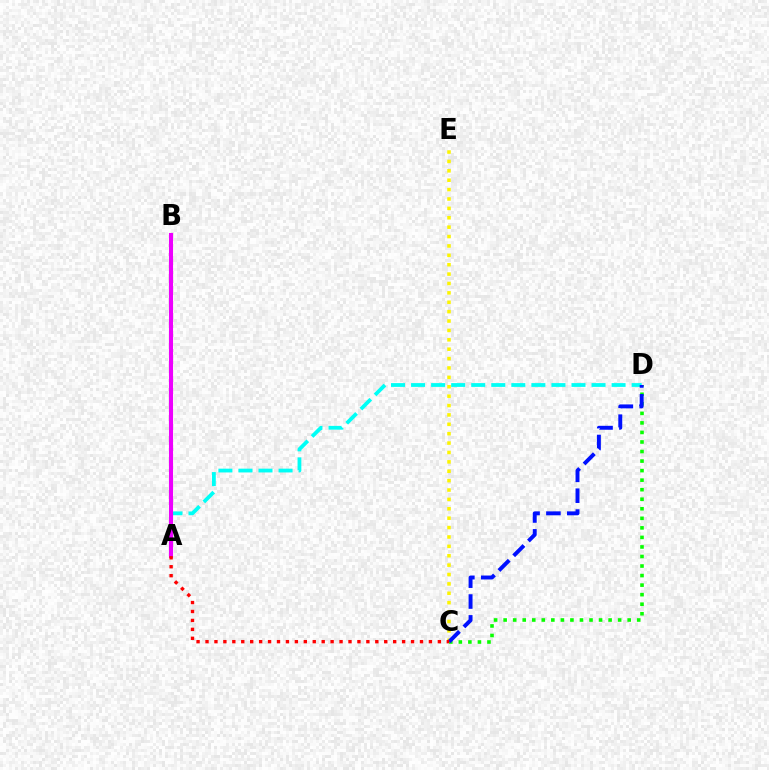{('A', 'D'): [{'color': '#00fff6', 'line_style': 'dashed', 'thickness': 2.72}], ('A', 'B'): [{'color': '#ee00ff', 'line_style': 'solid', 'thickness': 2.94}], ('C', 'E'): [{'color': '#fcf500', 'line_style': 'dotted', 'thickness': 2.55}], ('C', 'D'): [{'color': '#08ff00', 'line_style': 'dotted', 'thickness': 2.59}, {'color': '#0010ff', 'line_style': 'dashed', 'thickness': 2.83}], ('A', 'C'): [{'color': '#ff0000', 'line_style': 'dotted', 'thickness': 2.43}]}